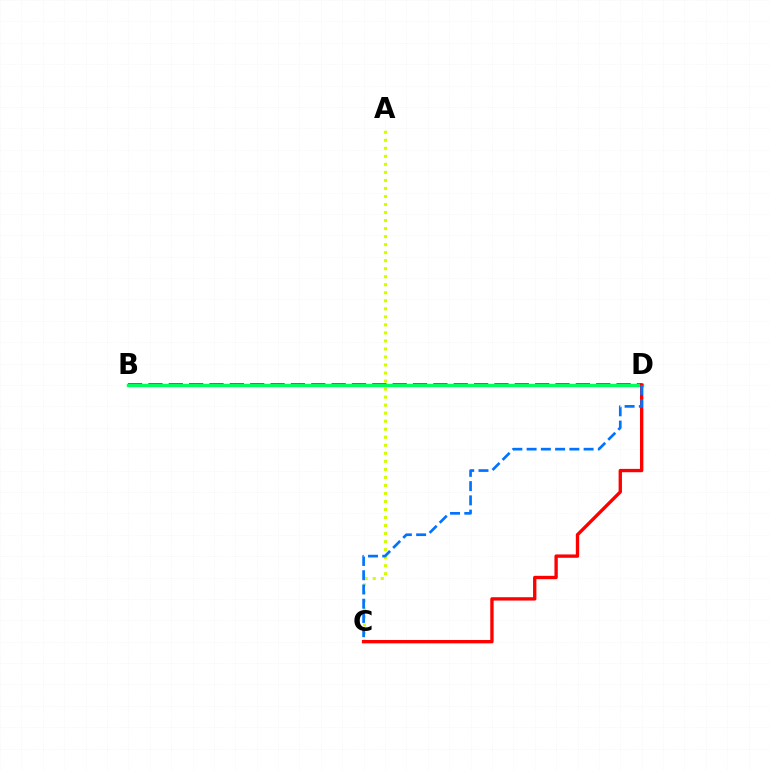{('B', 'D'): [{'color': '#b900ff', 'line_style': 'dashed', 'thickness': 2.76}, {'color': '#00ff5c', 'line_style': 'solid', 'thickness': 2.47}], ('A', 'C'): [{'color': '#d1ff00', 'line_style': 'dotted', 'thickness': 2.18}], ('C', 'D'): [{'color': '#ff0000', 'line_style': 'solid', 'thickness': 2.41}, {'color': '#0074ff', 'line_style': 'dashed', 'thickness': 1.94}]}